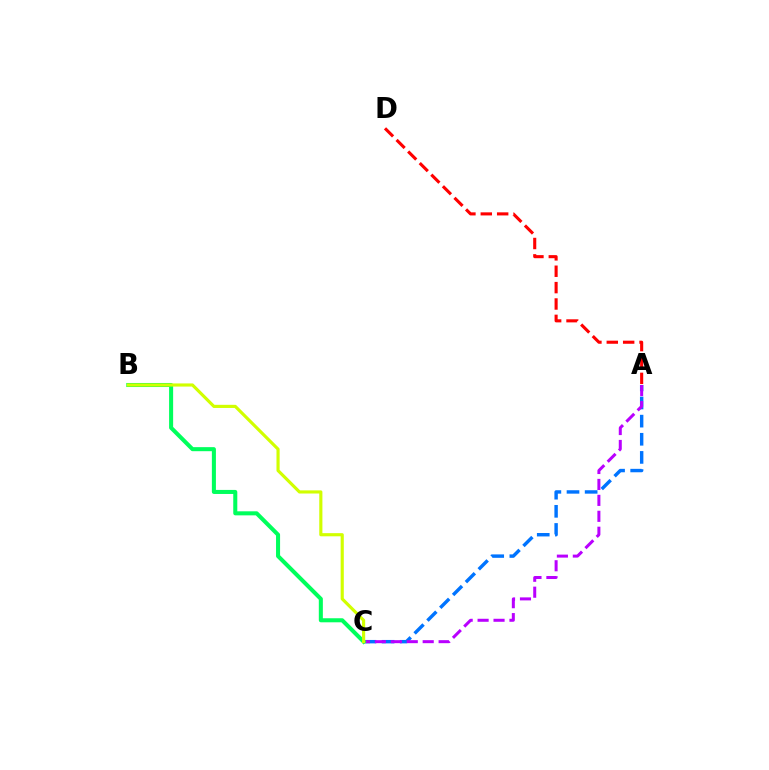{('A', 'C'): [{'color': '#0074ff', 'line_style': 'dashed', 'thickness': 2.46}, {'color': '#b900ff', 'line_style': 'dashed', 'thickness': 2.17}], ('A', 'D'): [{'color': '#ff0000', 'line_style': 'dashed', 'thickness': 2.22}], ('B', 'C'): [{'color': '#00ff5c', 'line_style': 'solid', 'thickness': 2.91}, {'color': '#d1ff00', 'line_style': 'solid', 'thickness': 2.27}]}